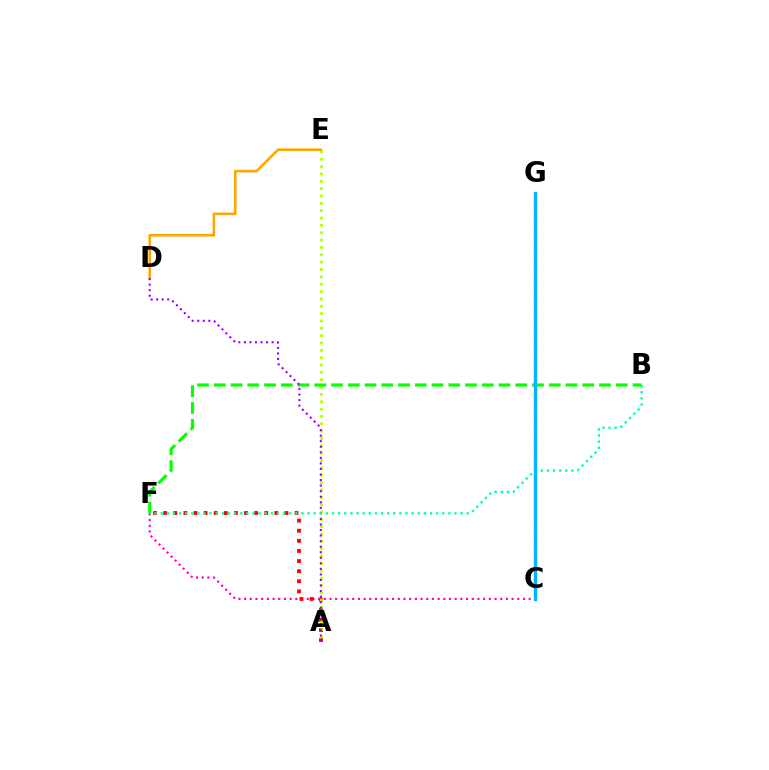{('C', 'F'): [{'color': '#ff00bd', 'line_style': 'dotted', 'thickness': 1.55}], ('A', 'F'): [{'color': '#ff0000', 'line_style': 'dotted', 'thickness': 2.75}], ('A', 'E'): [{'color': '#b3ff00', 'line_style': 'dotted', 'thickness': 2.0}], ('B', 'F'): [{'color': '#08ff00', 'line_style': 'dashed', 'thickness': 2.28}, {'color': '#00ff9d', 'line_style': 'dotted', 'thickness': 1.66}], ('D', 'E'): [{'color': '#ffa500', 'line_style': 'solid', 'thickness': 1.87}], ('A', 'D'): [{'color': '#9b00ff', 'line_style': 'dotted', 'thickness': 1.51}], ('C', 'G'): [{'color': '#0010ff', 'line_style': 'dashed', 'thickness': 2.21}, {'color': '#00b5ff', 'line_style': 'solid', 'thickness': 2.37}]}